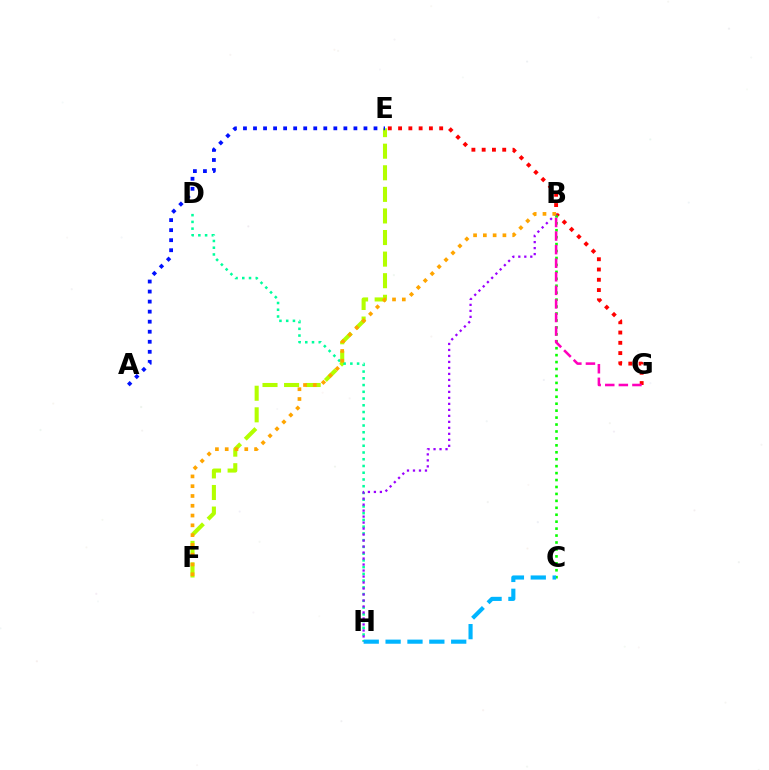{('E', 'F'): [{'color': '#b3ff00', 'line_style': 'dashed', 'thickness': 2.93}], ('E', 'G'): [{'color': '#ff0000', 'line_style': 'dotted', 'thickness': 2.79}], ('B', 'C'): [{'color': '#08ff00', 'line_style': 'dotted', 'thickness': 1.89}], ('B', 'G'): [{'color': '#ff00bd', 'line_style': 'dashed', 'thickness': 1.84}], ('A', 'E'): [{'color': '#0010ff', 'line_style': 'dotted', 'thickness': 2.73}], ('D', 'H'): [{'color': '#00ff9d', 'line_style': 'dotted', 'thickness': 1.83}], ('B', 'H'): [{'color': '#9b00ff', 'line_style': 'dotted', 'thickness': 1.63}], ('B', 'F'): [{'color': '#ffa500', 'line_style': 'dotted', 'thickness': 2.66}], ('C', 'H'): [{'color': '#00b5ff', 'line_style': 'dashed', 'thickness': 2.97}]}